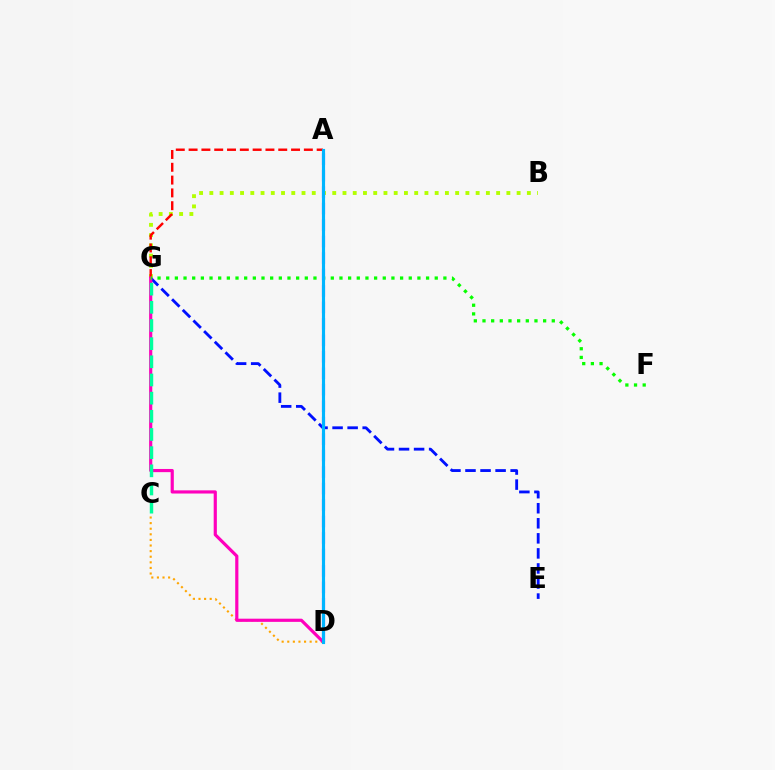{('B', 'G'): [{'color': '#b3ff00', 'line_style': 'dotted', 'thickness': 2.78}], ('A', 'G'): [{'color': '#ff0000', 'line_style': 'dashed', 'thickness': 1.74}], ('C', 'D'): [{'color': '#ffa500', 'line_style': 'dotted', 'thickness': 1.52}], ('E', 'G'): [{'color': '#0010ff', 'line_style': 'dashed', 'thickness': 2.05}], ('D', 'G'): [{'color': '#ff00bd', 'line_style': 'solid', 'thickness': 2.29}], ('F', 'G'): [{'color': '#08ff00', 'line_style': 'dotted', 'thickness': 2.35}], ('A', 'D'): [{'color': '#9b00ff', 'line_style': 'dashed', 'thickness': 2.24}, {'color': '#00b5ff', 'line_style': 'solid', 'thickness': 2.25}], ('C', 'G'): [{'color': '#00ff9d', 'line_style': 'dashed', 'thickness': 2.47}]}